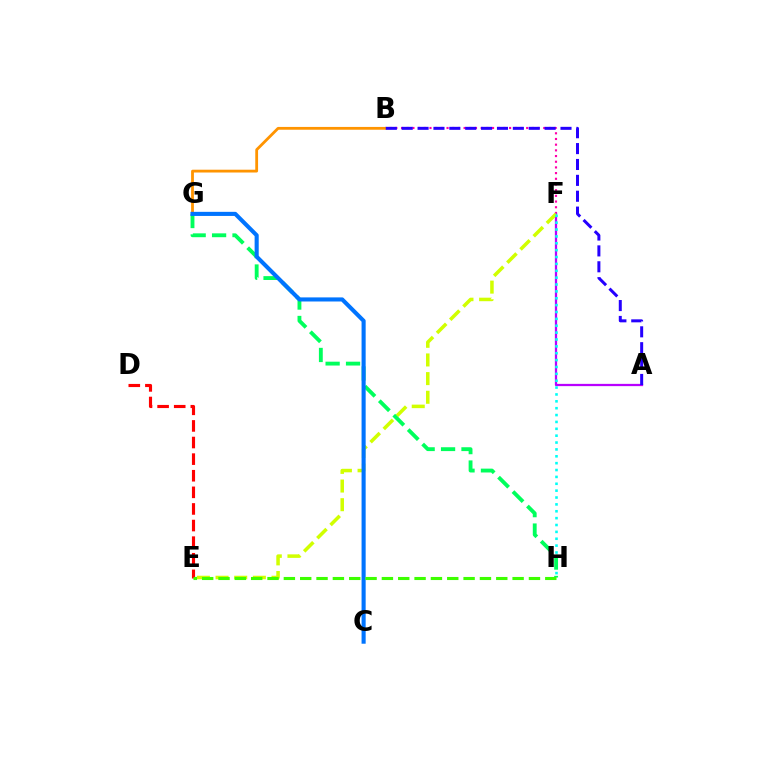{('B', 'F'): [{'color': '#ff00ac', 'line_style': 'dotted', 'thickness': 1.55}], ('A', 'F'): [{'color': '#b900ff', 'line_style': 'solid', 'thickness': 1.62}], ('B', 'G'): [{'color': '#ff9400', 'line_style': 'solid', 'thickness': 2.02}], ('D', 'E'): [{'color': '#ff0000', 'line_style': 'dashed', 'thickness': 2.26}], ('E', 'F'): [{'color': '#d1ff00', 'line_style': 'dashed', 'thickness': 2.53}], ('F', 'H'): [{'color': '#00fff6', 'line_style': 'dotted', 'thickness': 1.87}], ('G', 'H'): [{'color': '#00ff5c', 'line_style': 'dashed', 'thickness': 2.77}], ('C', 'G'): [{'color': '#0074ff', 'line_style': 'solid', 'thickness': 2.95}], ('E', 'H'): [{'color': '#3dff00', 'line_style': 'dashed', 'thickness': 2.22}], ('A', 'B'): [{'color': '#2500ff', 'line_style': 'dashed', 'thickness': 2.16}]}